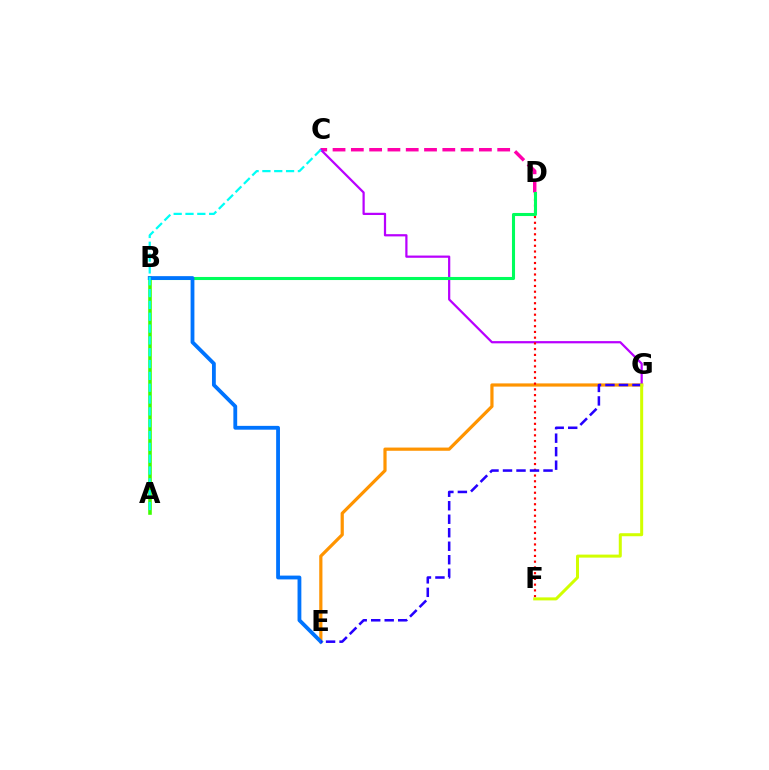{('C', 'D'): [{'color': '#ff00ac', 'line_style': 'dashed', 'thickness': 2.49}], ('E', 'G'): [{'color': '#ff9400', 'line_style': 'solid', 'thickness': 2.31}, {'color': '#2500ff', 'line_style': 'dashed', 'thickness': 1.83}], ('C', 'G'): [{'color': '#b900ff', 'line_style': 'solid', 'thickness': 1.61}], ('D', 'F'): [{'color': '#ff0000', 'line_style': 'dotted', 'thickness': 1.56}], ('A', 'B'): [{'color': '#3dff00', 'line_style': 'solid', 'thickness': 2.58}], ('B', 'D'): [{'color': '#00ff5c', 'line_style': 'solid', 'thickness': 2.22}], ('B', 'E'): [{'color': '#0074ff', 'line_style': 'solid', 'thickness': 2.75}], ('A', 'C'): [{'color': '#00fff6', 'line_style': 'dashed', 'thickness': 1.61}], ('F', 'G'): [{'color': '#d1ff00', 'line_style': 'solid', 'thickness': 2.17}]}